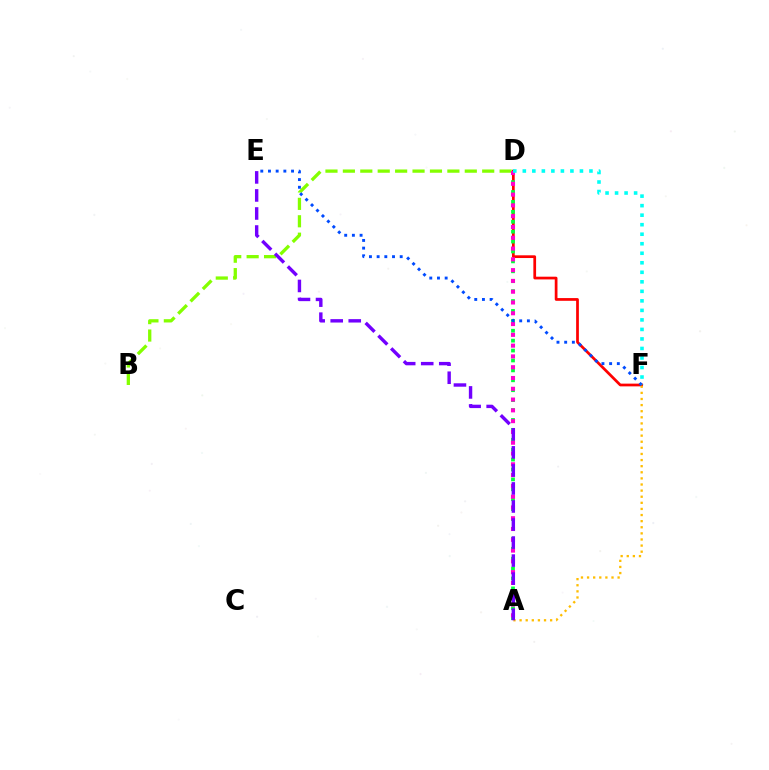{('D', 'F'): [{'color': '#ff0000', 'line_style': 'solid', 'thickness': 1.97}, {'color': '#00fff6', 'line_style': 'dotted', 'thickness': 2.59}], ('A', 'F'): [{'color': '#ffbd00', 'line_style': 'dotted', 'thickness': 1.66}], ('A', 'D'): [{'color': '#00ff39', 'line_style': 'dotted', 'thickness': 2.69}, {'color': '#ff00cf', 'line_style': 'dotted', 'thickness': 2.93}], ('B', 'D'): [{'color': '#84ff00', 'line_style': 'dashed', 'thickness': 2.37}], ('E', 'F'): [{'color': '#004bff', 'line_style': 'dotted', 'thickness': 2.09}], ('A', 'E'): [{'color': '#7200ff', 'line_style': 'dashed', 'thickness': 2.45}]}